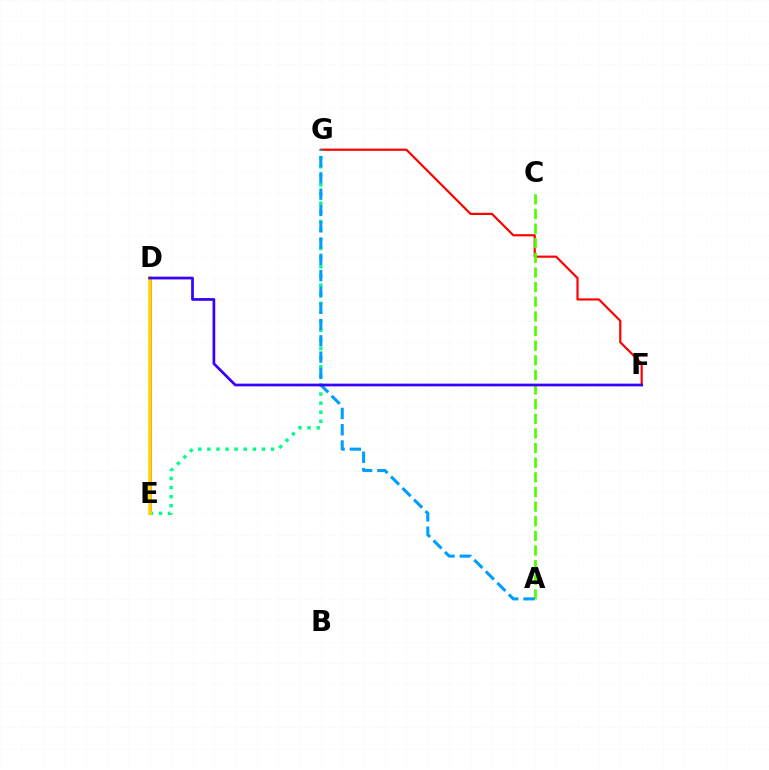{('D', 'E'): [{'color': '#ff00ed', 'line_style': 'solid', 'thickness': 2.11}, {'color': '#ffd500', 'line_style': 'solid', 'thickness': 2.6}], ('F', 'G'): [{'color': '#ff0000', 'line_style': 'solid', 'thickness': 1.58}], ('E', 'G'): [{'color': '#00ff86', 'line_style': 'dotted', 'thickness': 2.47}], ('A', 'C'): [{'color': '#4fff00', 'line_style': 'dashed', 'thickness': 1.99}], ('A', 'G'): [{'color': '#009eff', 'line_style': 'dashed', 'thickness': 2.21}], ('D', 'F'): [{'color': '#3700ff', 'line_style': 'solid', 'thickness': 1.96}]}